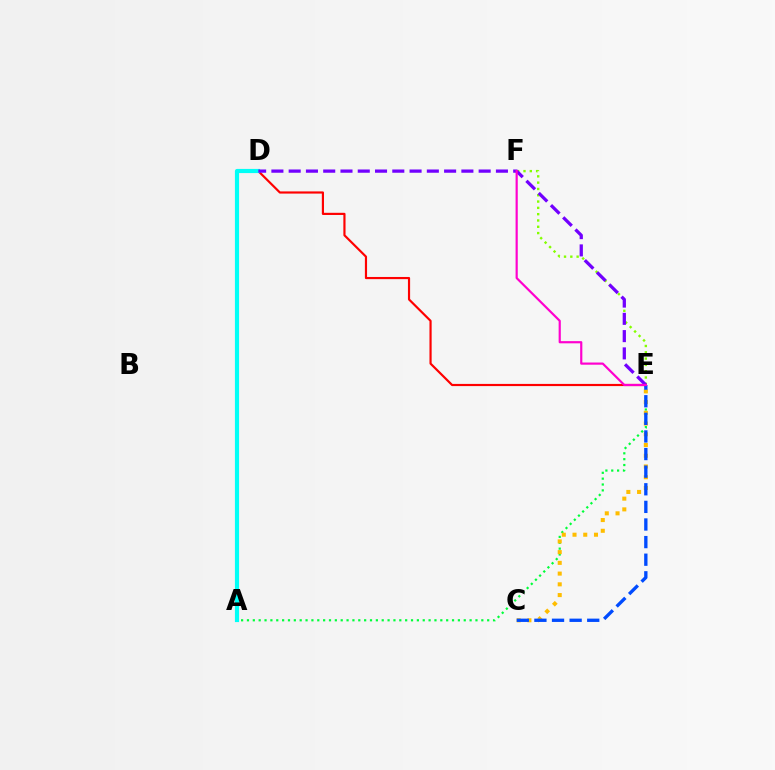{('A', 'E'): [{'color': '#00ff39', 'line_style': 'dotted', 'thickness': 1.59}], ('D', 'E'): [{'color': '#ff0000', 'line_style': 'solid', 'thickness': 1.56}, {'color': '#7200ff', 'line_style': 'dashed', 'thickness': 2.35}], ('A', 'D'): [{'color': '#00fff6', 'line_style': 'solid', 'thickness': 2.99}], ('C', 'E'): [{'color': '#ffbd00', 'line_style': 'dotted', 'thickness': 2.92}, {'color': '#004bff', 'line_style': 'dashed', 'thickness': 2.39}], ('E', 'F'): [{'color': '#84ff00', 'line_style': 'dotted', 'thickness': 1.71}, {'color': '#ff00cf', 'line_style': 'solid', 'thickness': 1.57}]}